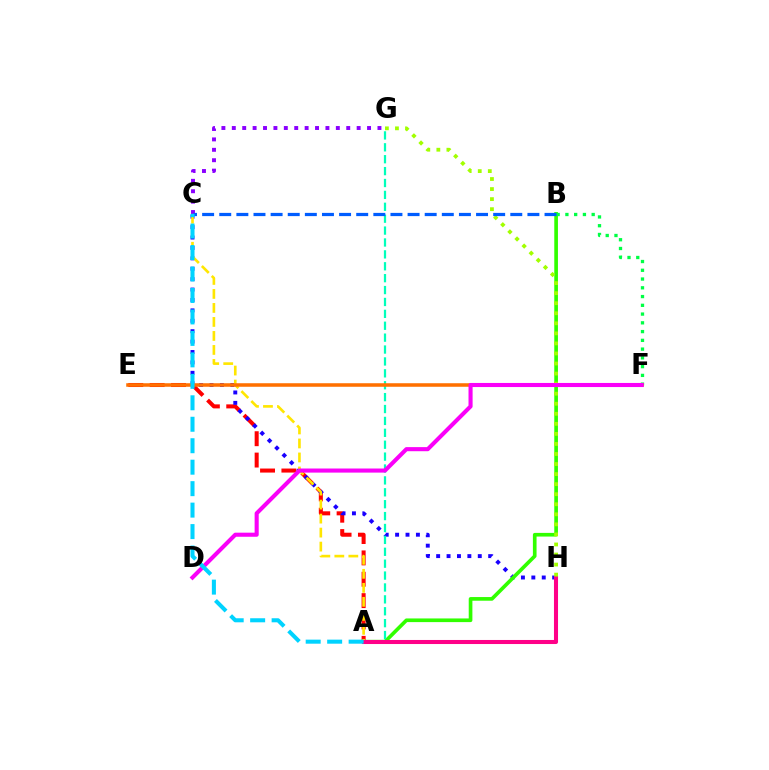{('A', 'E'): [{'color': '#ff0000', 'line_style': 'dashed', 'thickness': 2.9}], ('C', 'H'): [{'color': '#1900ff', 'line_style': 'dotted', 'thickness': 2.83}], ('A', 'B'): [{'color': '#31ff00', 'line_style': 'solid', 'thickness': 2.64}], ('C', 'G'): [{'color': '#8a00ff', 'line_style': 'dotted', 'thickness': 2.83}], ('A', 'C'): [{'color': '#ffe600', 'line_style': 'dashed', 'thickness': 1.9}, {'color': '#00d3ff', 'line_style': 'dashed', 'thickness': 2.92}], ('A', 'G'): [{'color': '#00ffbb', 'line_style': 'dashed', 'thickness': 1.62}], ('A', 'H'): [{'color': '#ff0088', 'line_style': 'solid', 'thickness': 2.93}], ('G', 'H'): [{'color': '#a2ff00', 'line_style': 'dotted', 'thickness': 2.73}], ('B', 'F'): [{'color': '#00ff45', 'line_style': 'dotted', 'thickness': 2.38}], ('E', 'F'): [{'color': '#ff7000', 'line_style': 'solid', 'thickness': 2.55}], ('D', 'F'): [{'color': '#fa00f9', 'line_style': 'solid', 'thickness': 2.94}], ('B', 'C'): [{'color': '#005dff', 'line_style': 'dashed', 'thickness': 2.33}]}